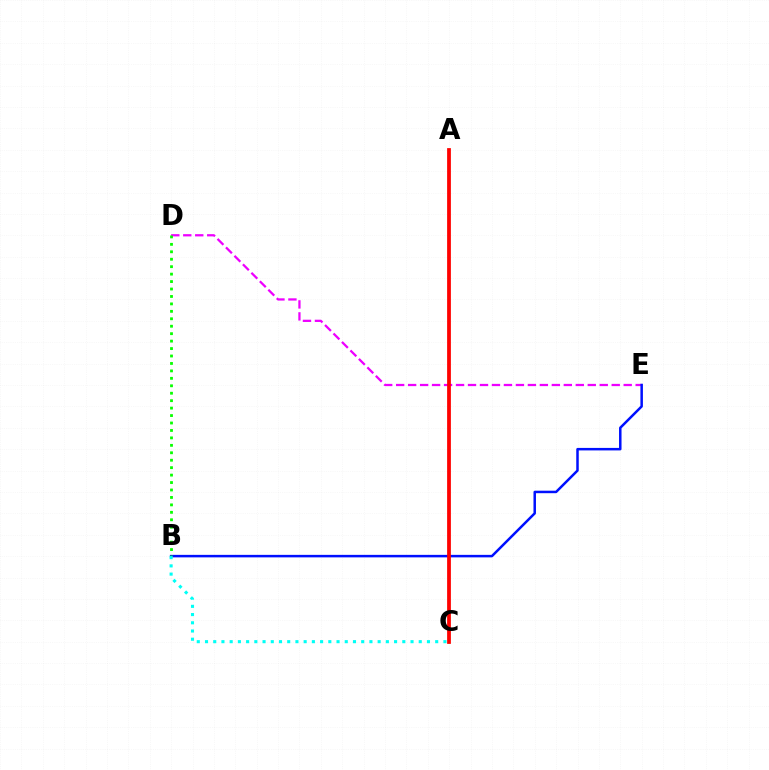{('D', 'E'): [{'color': '#ee00ff', 'line_style': 'dashed', 'thickness': 1.63}], ('A', 'C'): [{'color': '#fcf500', 'line_style': 'solid', 'thickness': 1.62}, {'color': '#ff0000', 'line_style': 'solid', 'thickness': 2.7}], ('B', 'E'): [{'color': '#0010ff', 'line_style': 'solid', 'thickness': 1.8}], ('B', 'D'): [{'color': '#08ff00', 'line_style': 'dotted', 'thickness': 2.02}], ('B', 'C'): [{'color': '#00fff6', 'line_style': 'dotted', 'thickness': 2.23}]}